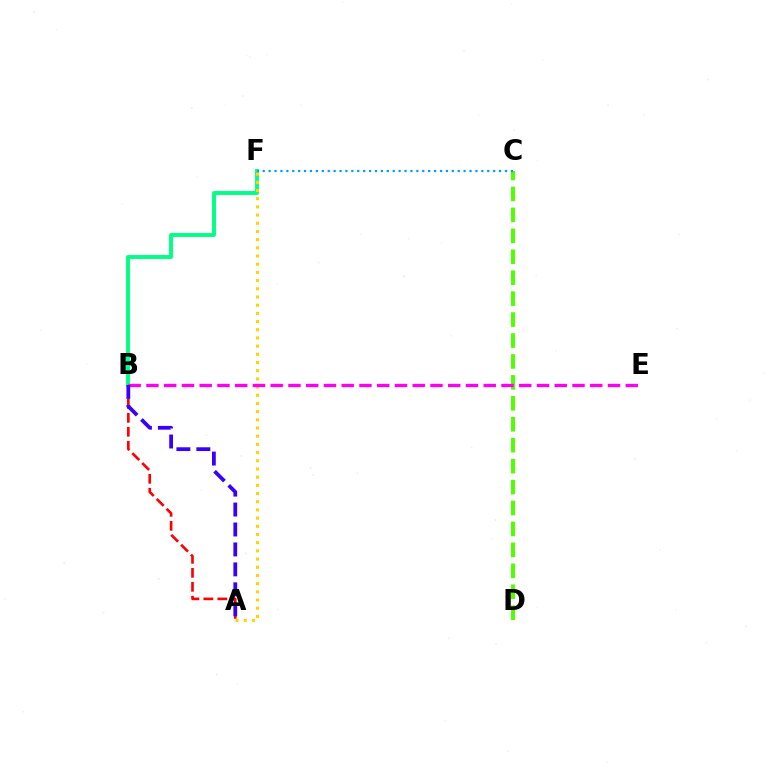{('B', 'F'): [{'color': '#00ff86', 'line_style': 'solid', 'thickness': 2.82}], ('A', 'F'): [{'color': '#ffd500', 'line_style': 'dotted', 'thickness': 2.23}], ('A', 'B'): [{'color': '#ff0000', 'line_style': 'dashed', 'thickness': 1.9}, {'color': '#3700ff', 'line_style': 'dashed', 'thickness': 2.71}], ('C', 'D'): [{'color': '#4fff00', 'line_style': 'dashed', 'thickness': 2.84}], ('C', 'F'): [{'color': '#009eff', 'line_style': 'dotted', 'thickness': 1.61}], ('B', 'E'): [{'color': '#ff00ed', 'line_style': 'dashed', 'thickness': 2.41}]}